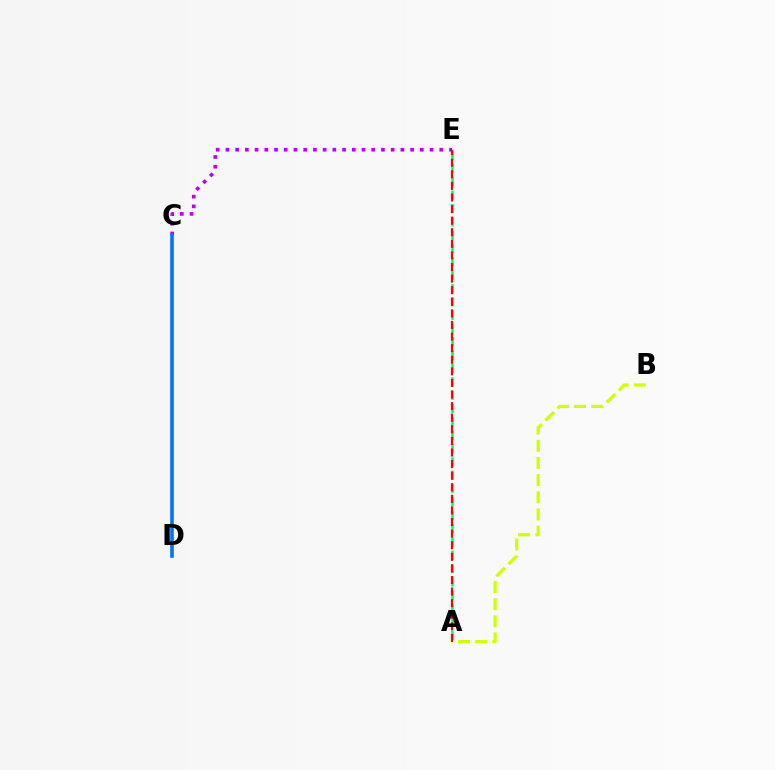{('C', 'E'): [{'color': '#b900ff', 'line_style': 'dotted', 'thickness': 2.64}], ('C', 'D'): [{'color': '#0074ff', 'line_style': 'solid', 'thickness': 2.59}], ('A', 'B'): [{'color': '#d1ff00', 'line_style': 'dashed', 'thickness': 2.33}], ('A', 'E'): [{'color': '#00ff5c', 'line_style': 'dashed', 'thickness': 1.81}, {'color': '#ff0000', 'line_style': 'dashed', 'thickness': 1.57}]}